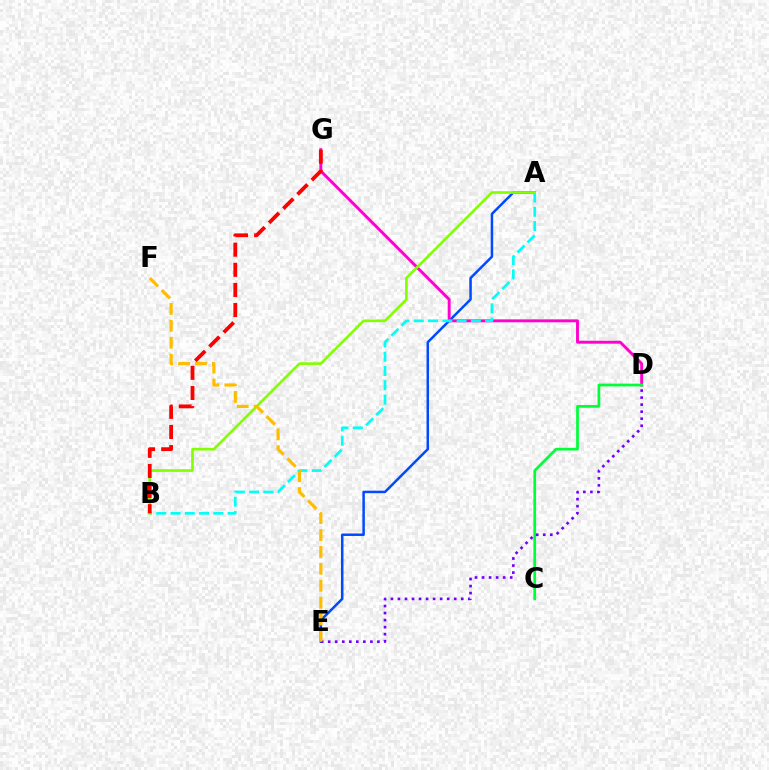{('A', 'E'): [{'color': '#004bff', 'line_style': 'solid', 'thickness': 1.8}], ('D', 'G'): [{'color': '#ff00cf', 'line_style': 'solid', 'thickness': 2.1}], ('A', 'B'): [{'color': '#00fff6', 'line_style': 'dashed', 'thickness': 1.94}, {'color': '#84ff00', 'line_style': 'solid', 'thickness': 1.91}], ('C', 'D'): [{'color': '#00ff39', 'line_style': 'solid', 'thickness': 1.96}], ('D', 'E'): [{'color': '#7200ff', 'line_style': 'dotted', 'thickness': 1.91}], ('B', 'G'): [{'color': '#ff0000', 'line_style': 'dashed', 'thickness': 2.73}], ('E', 'F'): [{'color': '#ffbd00', 'line_style': 'dashed', 'thickness': 2.3}]}